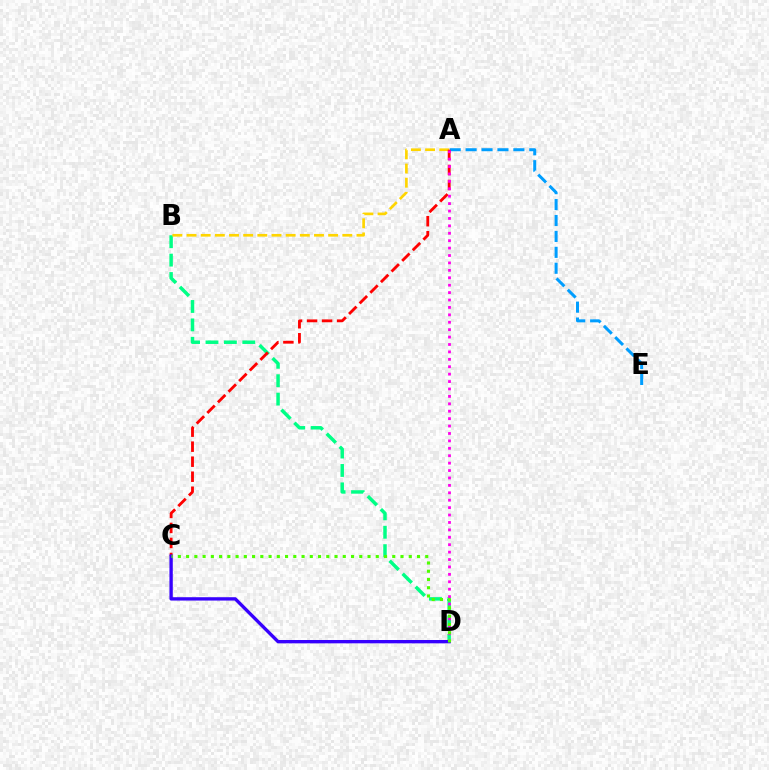{('B', 'D'): [{'color': '#00ff86', 'line_style': 'dashed', 'thickness': 2.5}], ('A', 'E'): [{'color': '#009eff', 'line_style': 'dashed', 'thickness': 2.16}], ('A', 'B'): [{'color': '#ffd500', 'line_style': 'dashed', 'thickness': 1.92}], ('A', 'C'): [{'color': '#ff0000', 'line_style': 'dashed', 'thickness': 2.04}], ('A', 'D'): [{'color': '#ff00ed', 'line_style': 'dotted', 'thickness': 2.01}], ('C', 'D'): [{'color': '#3700ff', 'line_style': 'solid', 'thickness': 2.41}, {'color': '#4fff00', 'line_style': 'dotted', 'thickness': 2.24}]}